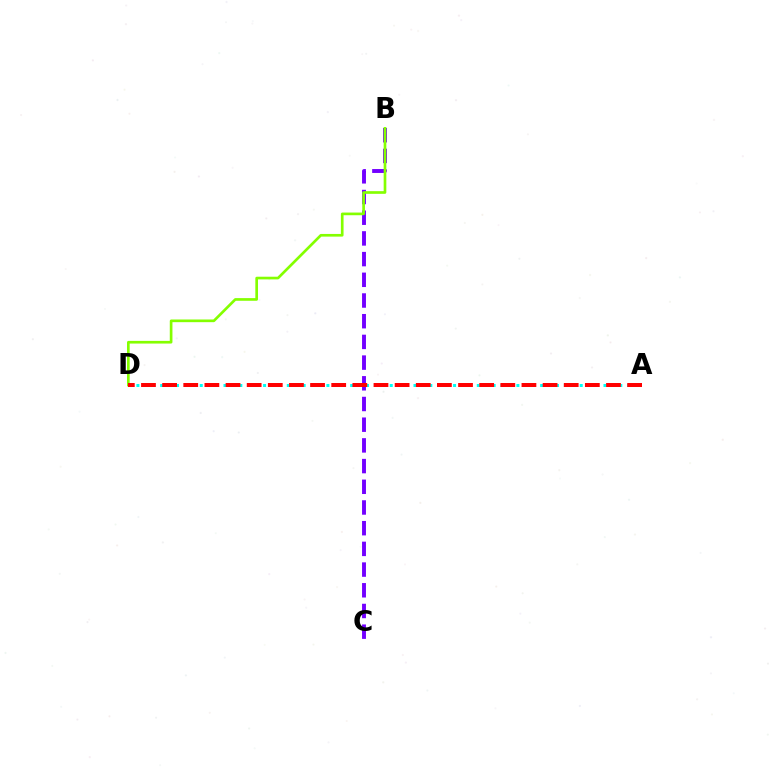{('B', 'C'): [{'color': '#7200ff', 'line_style': 'dashed', 'thickness': 2.81}], ('A', 'D'): [{'color': '#00fff6', 'line_style': 'dotted', 'thickness': 2.15}, {'color': '#ff0000', 'line_style': 'dashed', 'thickness': 2.87}], ('B', 'D'): [{'color': '#84ff00', 'line_style': 'solid', 'thickness': 1.92}]}